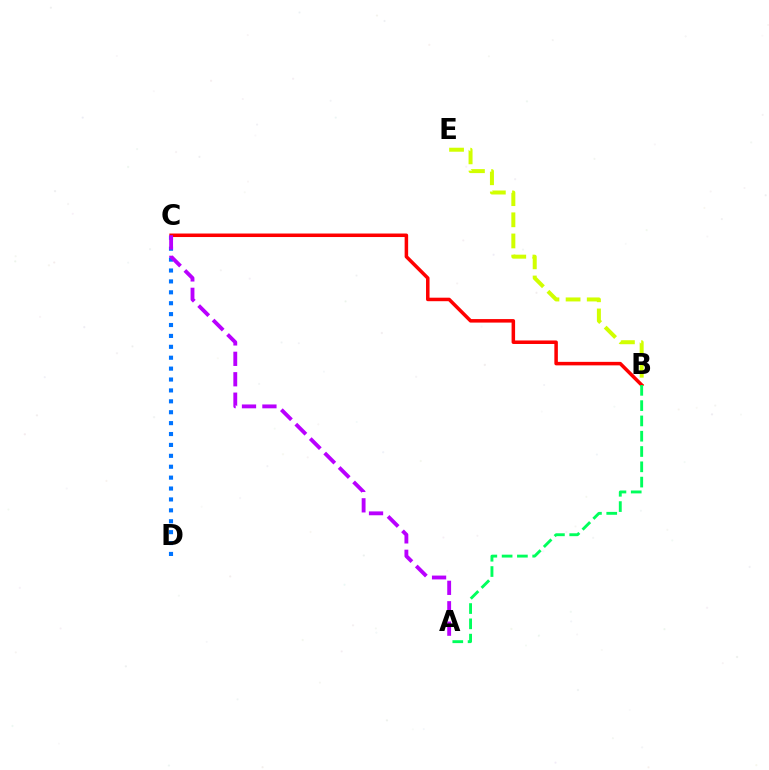{('B', 'E'): [{'color': '#d1ff00', 'line_style': 'dashed', 'thickness': 2.87}], ('B', 'C'): [{'color': '#ff0000', 'line_style': 'solid', 'thickness': 2.53}], ('C', 'D'): [{'color': '#0074ff', 'line_style': 'dotted', 'thickness': 2.96}], ('A', 'C'): [{'color': '#b900ff', 'line_style': 'dashed', 'thickness': 2.78}], ('A', 'B'): [{'color': '#00ff5c', 'line_style': 'dashed', 'thickness': 2.08}]}